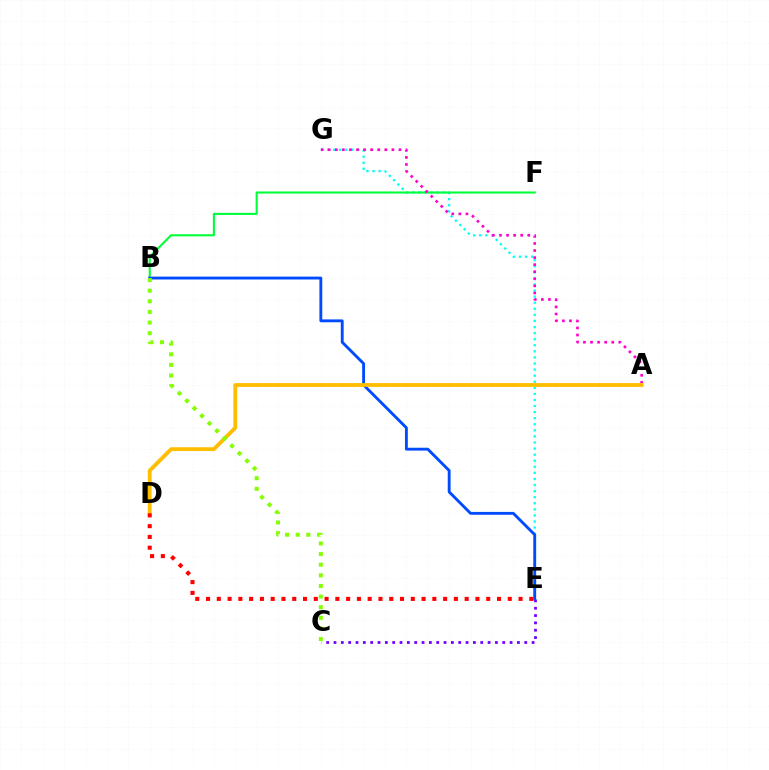{('E', 'G'): [{'color': '#00fff6', 'line_style': 'dotted', 'thickness': 1.65}], ('C', 'E'): [{'color': '#7200ff', 'line_style': 'dotted', 'thickness': 1.99}], ('B', 'F'): [{'color': '#00ff39', 'line_style': 'solid', 'thickness': 1.51}], ('A', 'G'): [{'color': '#ff00cf', 'line_style': 'dotted', 'thickness': 1.92}], ('B', 'E'): [{'color': '#004bff', 'line_style': 'solid', 'thickness': 2.06}], ('A', 'D'): [{'color': '#ffbd00', 'line_style': 'solid', 'thickness': 2.75}], ('B', 'C'): [{'color': '#84ff00', 'line_style': 'dotted', 'thickness': 2.89}], ('D', 'E'): [{'color': '#ff0000', 'line_style': 'dotted', 'thickness': 2.93}]}